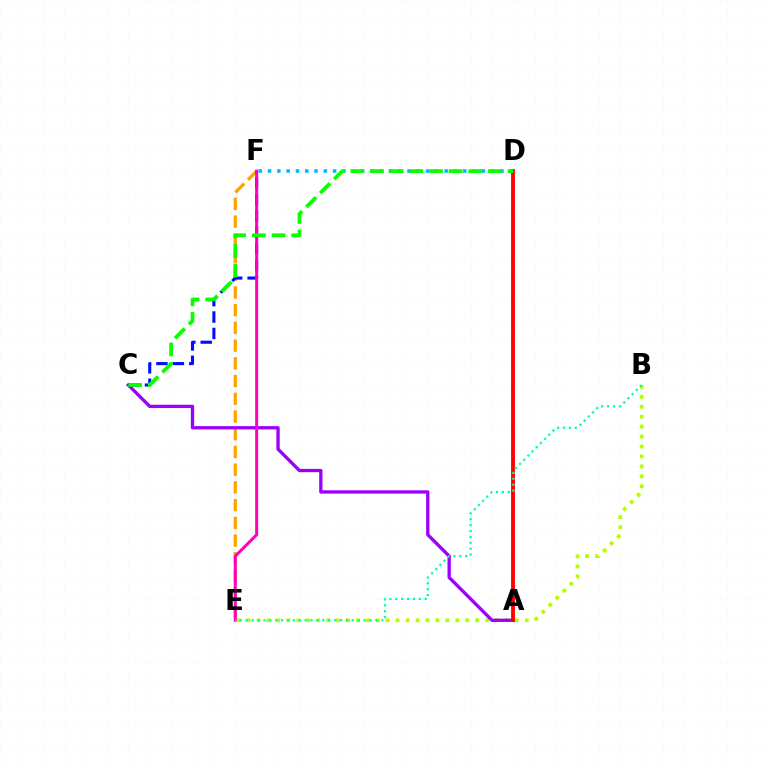{('E', 'F'): [{'color': '#ffa500', 'line_style': 'dashed', 'thickness': 2.41}, {'color': '#ff00bd', 'line_style': 'solid', 'thickness': 2.16}], ('B', 'E'): [{'color': '#b3ff00', 'line_style': 'dotted', 'thickness': 2.7}, {'color': '#00ff9d', 'line_style': 'dotted', 'thickness': 1.6}], ('A', 'C'): [{'color': '#9b00ff', 'line_style': 'solid', 'thickness': 2.39}], ('C', 'F'): [{'color': '#0010ff', 'line_style': 'dashed', 'thickness': 2.23}], ('D', 'F'): [{'color': '#00b5ff', 'line_style': 'dotted', 'thickness': 2.53}], ('A', 'D'): [{'color': '#ff0000', 'line_style': 'solid', 'thickness': 2.76}], ('C', 'D'): [{'color': '#08ff00', 'line_style': 'dashed', 'thickness': 2.67}]}